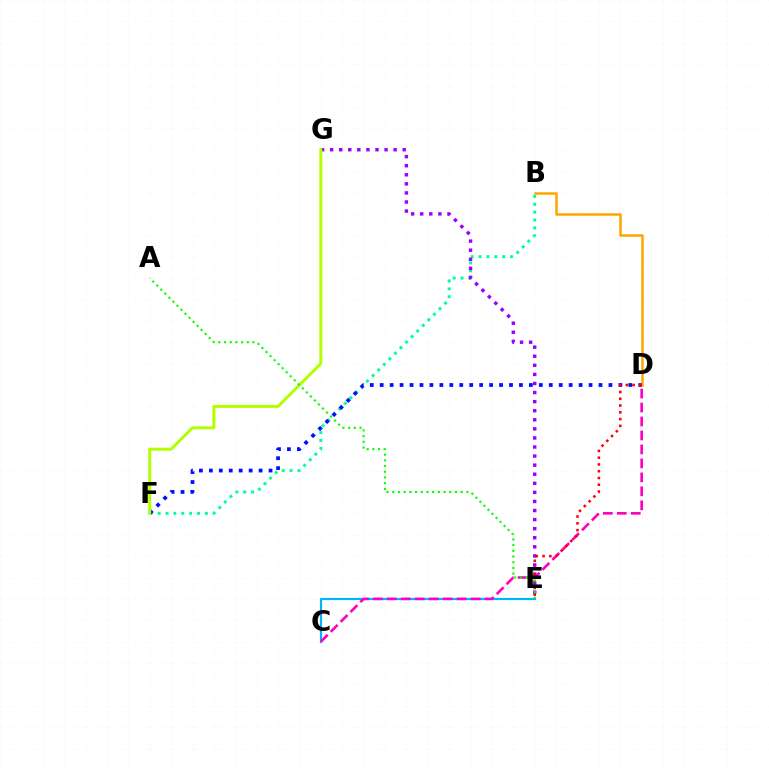{('C', 'E'): [{'color': '#00b5ff', 'line_style': 'solid', 'thickness': 1.57}], ('C', 'D'): [{'color': '#ff00bd', 'line_style': 'dashed', 'thickness': 1.9}], ('B', 'D'): [{'color': '#ffa500', 'line_style': 'solid', 'thickness': 1.81}], ('B', 'F'): [{'color': '#00ff9d', 'line_style': 'dotted', 'thickness': 2.14}], ('D', 'F'): [{'color': '#0010ff', 'line_style': 'dotted', 'thickness': 2.7}], ('E', 'G'): [{'color': '#9b00ff', 'line_style': 'dotted', 'thickness': 2.47}], ('D', 'E'): [{'color': '#ff0000', 'line_style': 'dotted', 'thickness': 1.84}], ('F', 'G'): [{'color': '#b3ff00', 'line_style': 'solid', 'thickness': 2.16}], ('A', 'E'): [{'color': '#08ff00', 'line_style': 'dotted', 'thickness': 1.55}]}